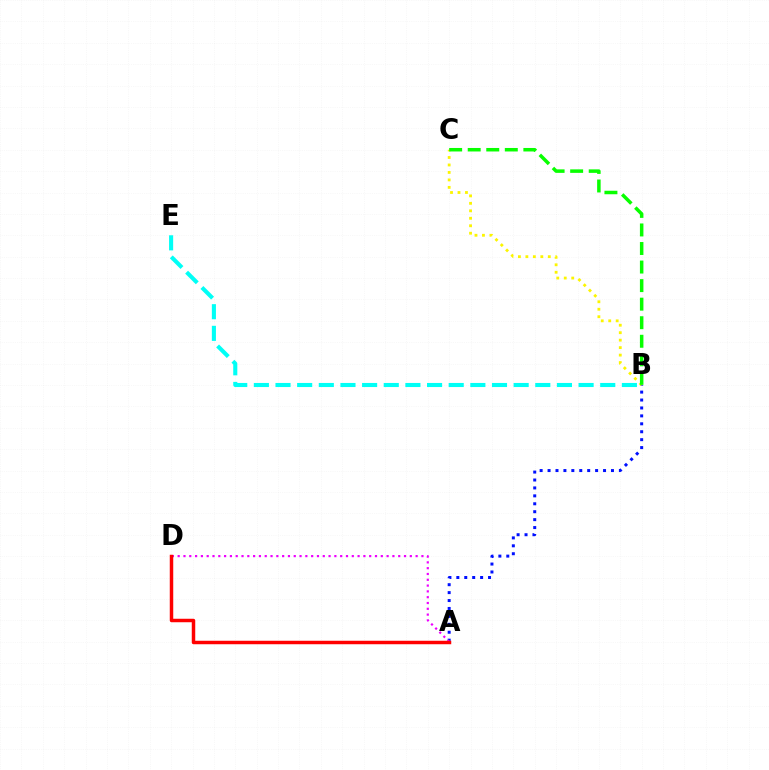{('A', 'B'): [{'color': '#0010ff', 'line_style': 'dotted', 'thickness': 2.15}], ('A', 'D'): [{'color': '#ee00ff', 'line_style': 'dotted', 'thickness': 1.58}, {'color': '#ff0000', 'line_style': 'solid', 'thickness': 2.5}], ('B', 'E'): [{'color': '#00fff6', 'line_style': 'dashed', 'thickness': 2.94}], ('B', 'C'): [{'color': '#fcf500', 'line_style': 'dotted', 'thickness': 2.03}, {'color': '#08ff00', 'line_style': 'dashed', 'thickness': 2.52}]}